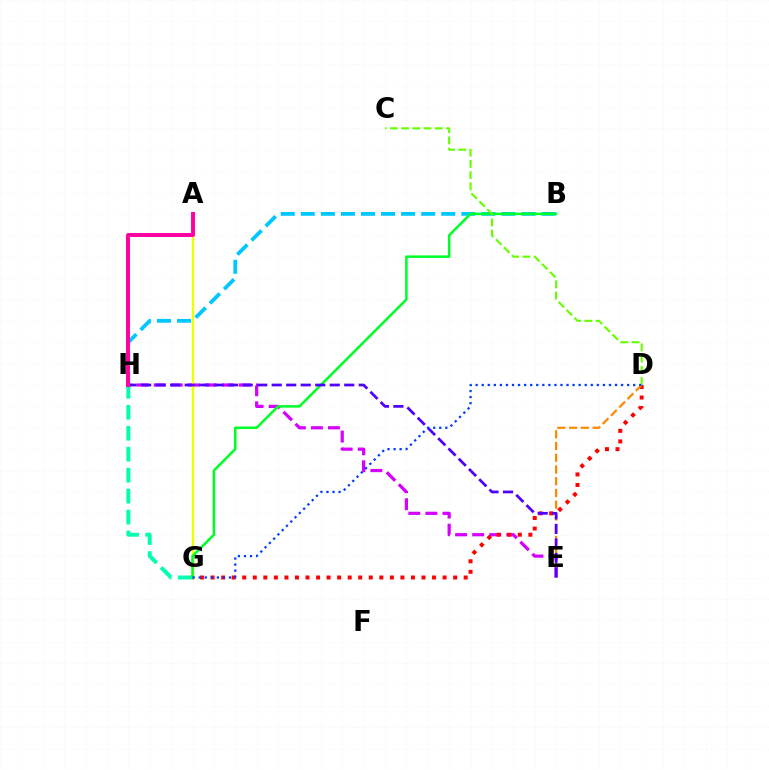{('E', 'H'): [{'color': '#d600ff', 'line_style': 'dashed', 'thickness': 2.32}, {'color': '#4f00ff', 'line_style': 'dashed', 'thickness': 1.97}], ('G', 'H'): [{'color': '#00ffaf', 'line_style': 'dashed', 'thickness': 2.85}], ('A', 'G'): [{'color': '#eeff00', 'line_style': 'solid', 'thickness': 1.73}], ('D', 'G'): [{'color': '#ff0000', 'line_style': 'dotted', 'thickness': 2.87}, {'color': '#003fff', 'line_style': 'dotted', 'thickness': 1.65}], ('B', 'H'): [{'color': '#00c7ff', 'line_style': 'dashed', 'thickness': 2.73}], ('D', 'E'): [{'color': '#ff8800', 'line_style': 'dashed', 'thickness': 1.59}], ('B', 'G'): [{'color': '#00ff27', 'line_style': 'solid', 'thickness': 1.82}], ('A', 'H'): [{'color': '#ff00a0', 'line_style': 'solid', 'thickness': 2.83}], ('C', 'D'): [{'color': '#66ff00', 'line_style': 'dashed', 'thickness': 1.53}]}